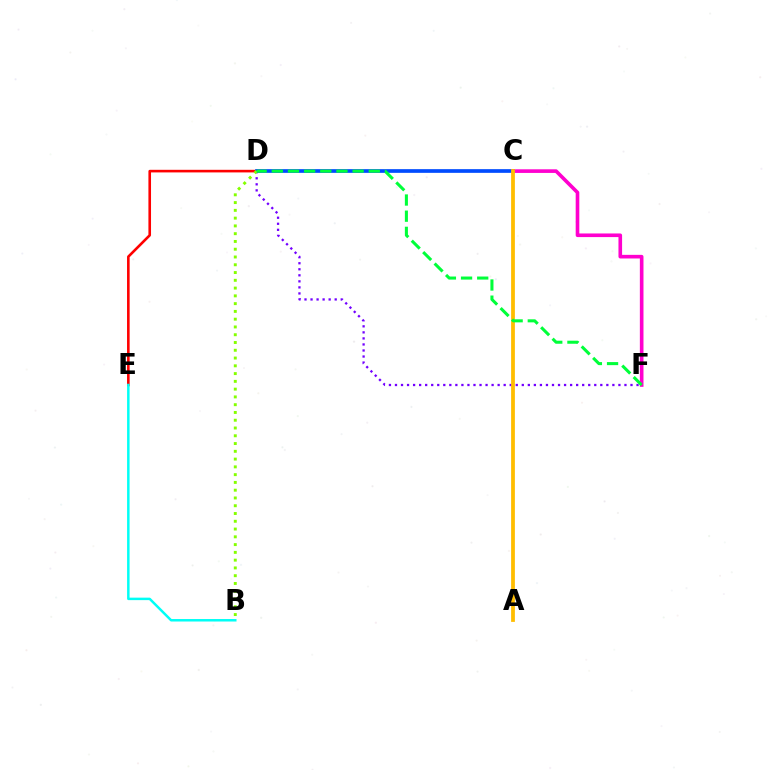{('D', 'E'): [{'color': '#ff0000', 'line_style': 'solid', 'thickness': 1.88}], ('D', 'F'): [{'color': '#7200ff', 'line_style': 'dotted', 'thickness': 1.64}, {'color': '#00ff39', 'line_style': 'dashed', 'thickness': 2.2}], ('C', 'D'): [{'color': '#004bff', 'line_style': 'solid', 'thickness': 2.66}], ('B', 'D'): [{'color': '#84ff00', 'line_style': 'dotted', 'thickness': 2.11}], ('C', 'F'): [{'color': '#ff00cf', 'line_style': 'solid', 'thickness': 2.61}], ('A', 'C'): [{'color': '#ffbd00', 'line_style': 'solid', 'thickness': 2.71}], ('B', 'E'): [{'color': '#00fff6', 'line_style': 'solid', 'thickness': 1.79}]}